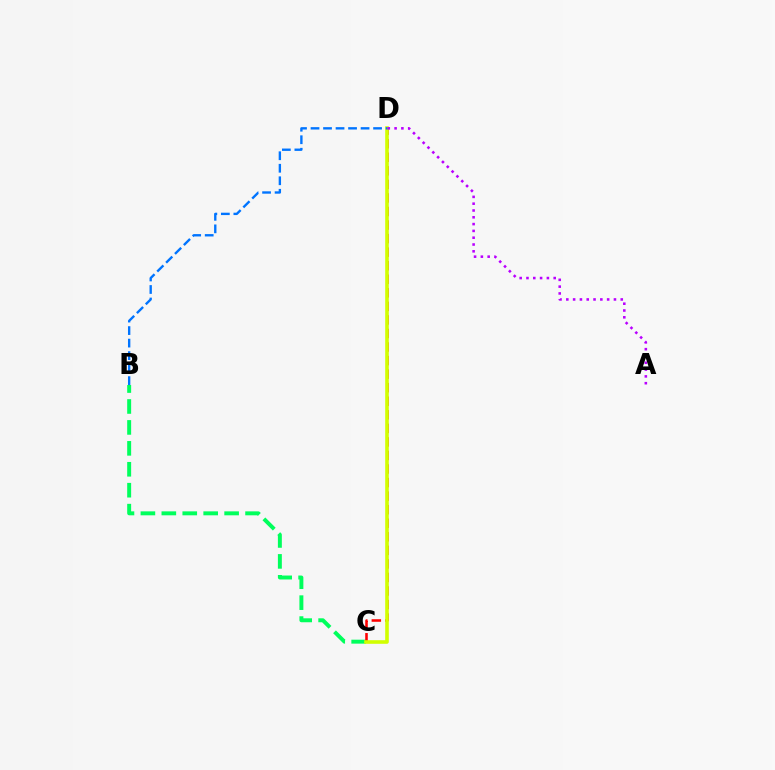{('B', 'C'): [{'color': '#00ff5c', 'line_style': 'dashed', 'thickness': 2.84}], ('C', 'D'): [{'color': '#ff0000', 'line_style': 'dashed', 'thickness': 1.84}, {'color': '#d1ff00', 'line_style': 'solid', 'thickness': 2.6}], ('B', 'D'): [{'color': '#0074ff', 'line_style': 'dashed', 'thickness': 1.7}], ('A', 'D'): [{'color': '#b900ff', 'line_style': 'dotted', 'thickness': 1.85}]}